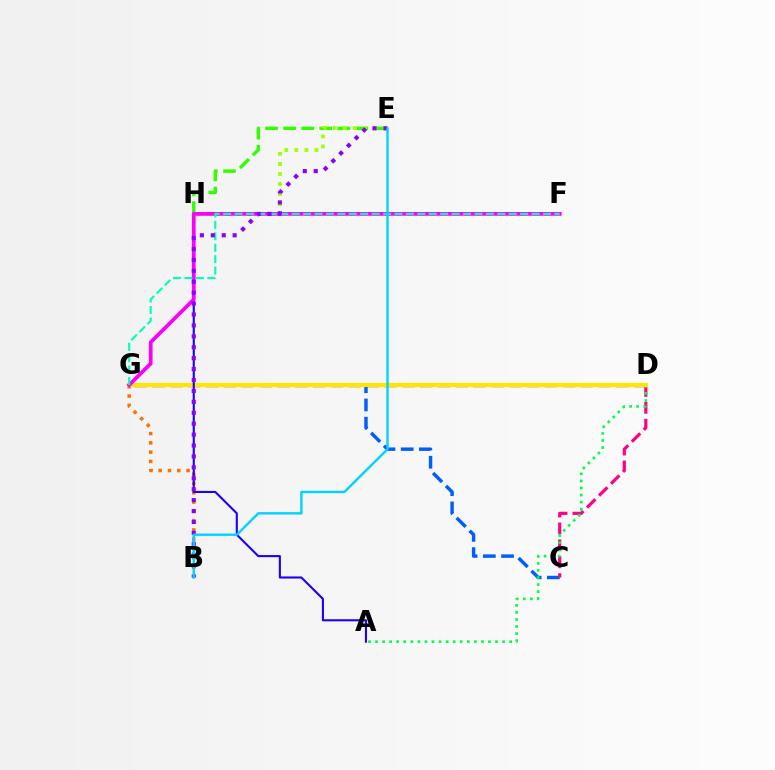{('C', 'G'): [{'color': '#005dff', 'line_style': 'dashed', 'thickness': 2.47}], ('D', 'G'): [{'color': '#ff0000', 'line_style': 'dashed', 'thickness': 2.42}, {'color': '#ffe600', 'line_style': 'solid', 'thickness': 2.95}], ('E', 'H'): [{'color': '#31ff00', 'line_style': 'dashed', 'thickness': 2.45}, {'color': '#a2ff00', 'line_style': 'dotted', 'thickness': 2.74}], ('B', 'G'): [{'color': '#ff7000', 'line_style': 'dotted', 'thickness': 2.53}], ('C', 'D'): [{'color': '#ff0088', 'line_style': 'dashed', 'thickness': 2.3}], ('A', 'D'): [{'color': '#00ff45', 'line_style': 'dotted', 'thickness': 1.92}], ('A', 'H'): [{'color': '#1900ff', 'line_style': 'solid', 'thickness': 1.51}], ('F', 'G'): [{'color': '#fa00f9', 'line_style': 'solid', 'thickness': 2.69}, {'color': '#00ffbb', 'line_style': 'dashed', 'thickness': 1.55}], ('B', 'E'): [{'color': '#8a00ff', 'line_style': 'dotted', 'thickness': 2.97}, {'color': '#00d3ff', 'line_style': 'solid', 'thickness': 1.72}]}